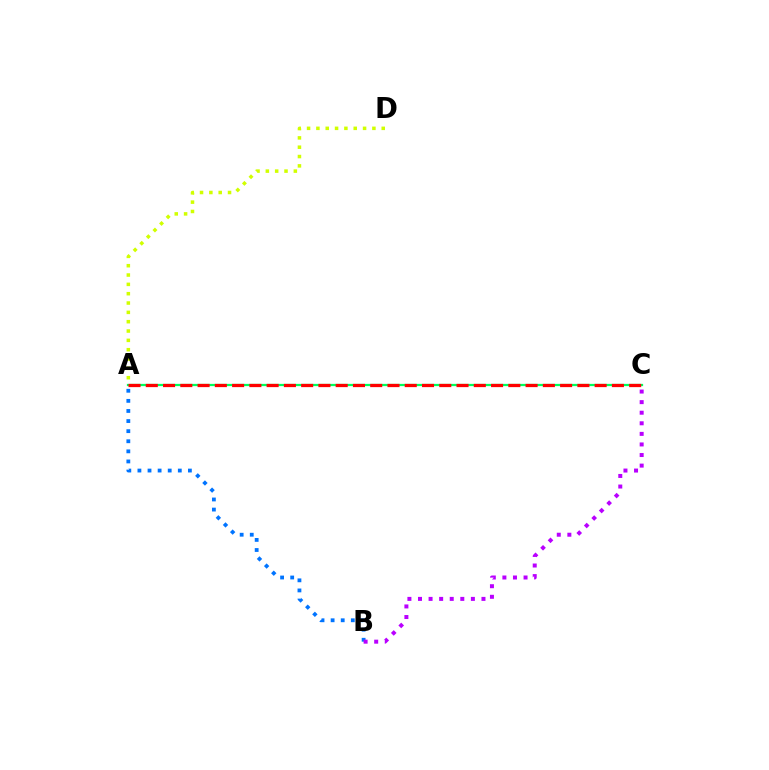{('A', 'C'): [{'color': '#00ff5c', 'line_style': 'solid', 'thickness': 1.62}, {'color': '#ff0000', 'line_style': 'dashed', 'thickness': 2.35}], ('A', 'B'): [{'color': '#0074ff', 'line_style': 'dotted', 'thickness': 2.74}], ('A', 'D'): [{'color': '#d1ff00', 'line_style': 'dotted', 'thickness': 2.54}], ('B', 'C'): [{'color': '#b900ff', 'line_style': 'dotted', 'thickness': 2.87}]}